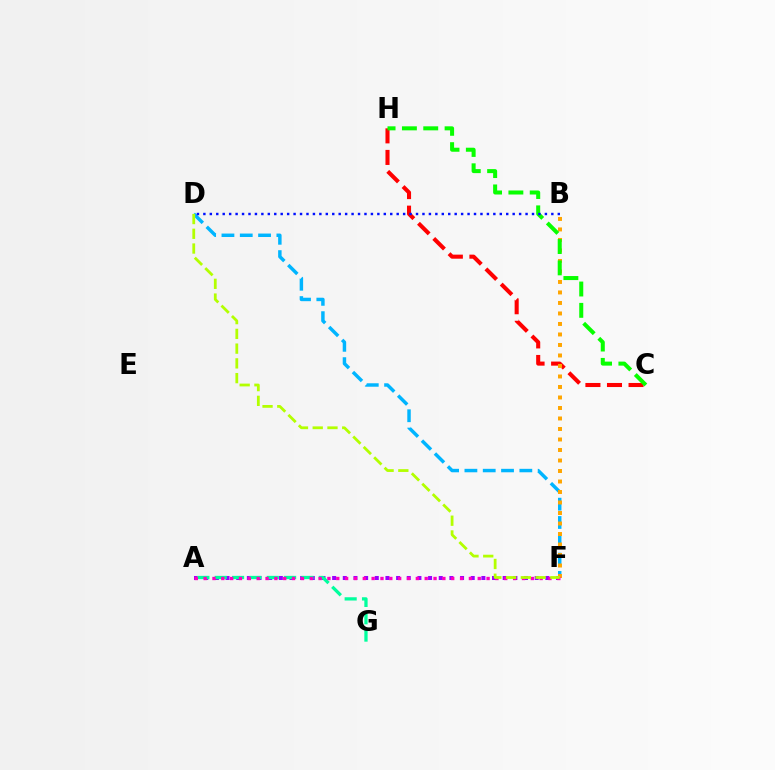{('C', 'H'): [{'color': '#ff0000', 'line_style': 'dashed', 'thickness': 2.93}, {'color': '#08ff00', 'line_style': 'dashed', 'thickness': 2.9}], ('A', 'F'): [{'color': '#9b00ff', 'line_style': 'dotted', 'thickness': 2.9}, {'color': '#ff00bd', 'line_style': 'dotted', 'thickness': 2.4}], ('A', 'G'): [{'color': '#00ff9d', 'line_style': 'dashed', 'thickness': 2.36}], ('D', 'F'): [{'color': '#00b5ff', 'line_style': 'dashed', 'thickness': 2.49}, {'color': '#b3ff00', 'line_style': 'dashed', 'thickness': 2.0}], ('B', 'F'): [{'color': '#ffa500', 'line_style': 'dotted', 'thickness': 2.85}], ('B', 'D'): [{'color': '#0010ff', 'line_style': 'dotted', 'thickness': 1.75}]}